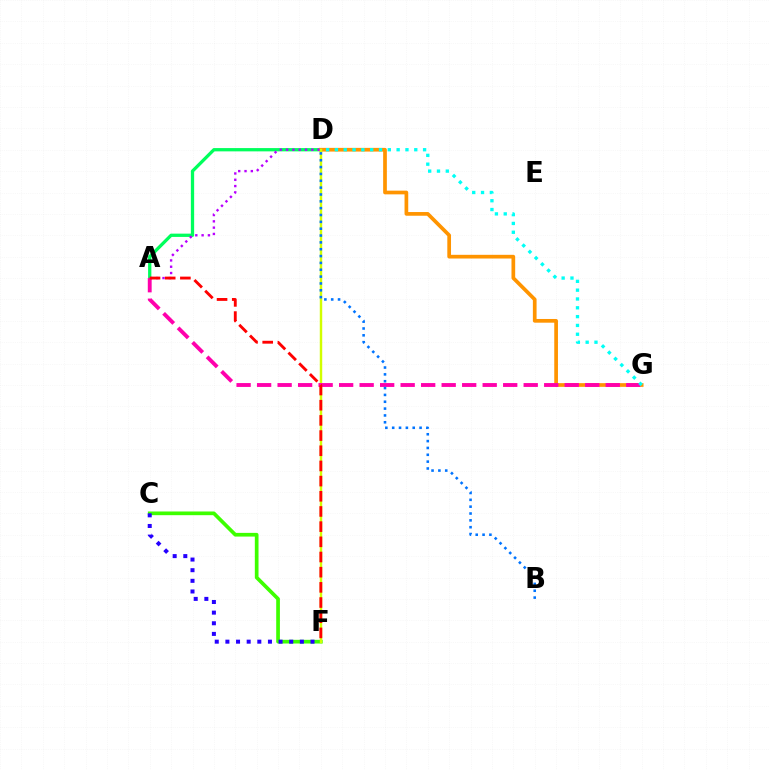{('C', 'F'): [{'color': '#3dff00', 'line_style': 'solid', 'thickness': 2.66}, {'color': '#2500ff', 'line_style': 'dotted', 'thickness': 2.89}], ('A', 'D'): [{'color': '#00ff5c', 'line_style': 'solid', 'thickness': 2.36}, {'color': '#b900ff', 'line_style': 'dotted', 'thickness': 1.71}], ('D', 'G'): [{'color': '#ff9400', 'line_style': 'solid', 'thickness': 2.67}, {'color': '#00fff6', 'line_style': 'dotted', 'thickness': 2.4}], ('D', 'F'): [{'color': '#d1ff00', 'line_style': 'solid', 'thickness': 1.76}], ('A', 'G'): [{'color': '#ff00ac', 'line_style': 'dashed', 'thickness': 2.79}], ('A', 'F'): [{'color': '#ff0000', 'line_style': 'dashed', 'thickness': 2.06}], ('B', 'D'): [{'color': '#0074ff', 'line_style': 'dotted', 'thickness': 1.86}]}